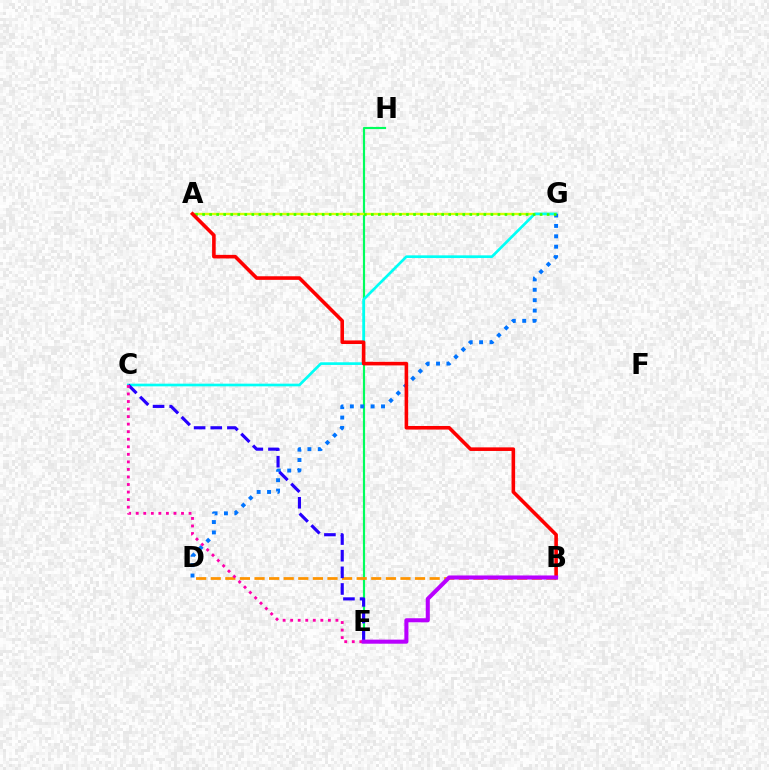{('E', 'H'): [{'color': '#00ff5c', 'line_style': 'solid', 'thickness': 1.57}], ('A', 'G'): [{'color': '#d1ff00', 'line_style': 'solid', 'thickness': 1.7}, {'color': '#3dff00', 'line_style': 'dotted', 'thickness': 1.91}], ('C', 'G'): [{'color': '#00fff6', 'line_style': 'solid', 'thickness': 1.92}], ('D', 'G'): [{'color': '#0074ff', 'line_style': 'dotted', 'thickness': 2.82}], ('B', 'D'): [{'color': '#ff9400', 'line_style': 'dashed', 'thickness': 1.98}], ('A', 'B'): [{'color': '#ff0000', 'line_style': 'solid', 'thickness': 2.58}], ('C', 'E'): [{'color': '#2500ff', 'line_style': 'dashed', 'thickness': 2.26}, {'color': '#ff00ac', 'line_style': 'dotted', 'thickness': 2.05}], ('B', 'E'): [{'color': '#b900ff', 'line_style': 'solid', 'thickness': 2.93}]}